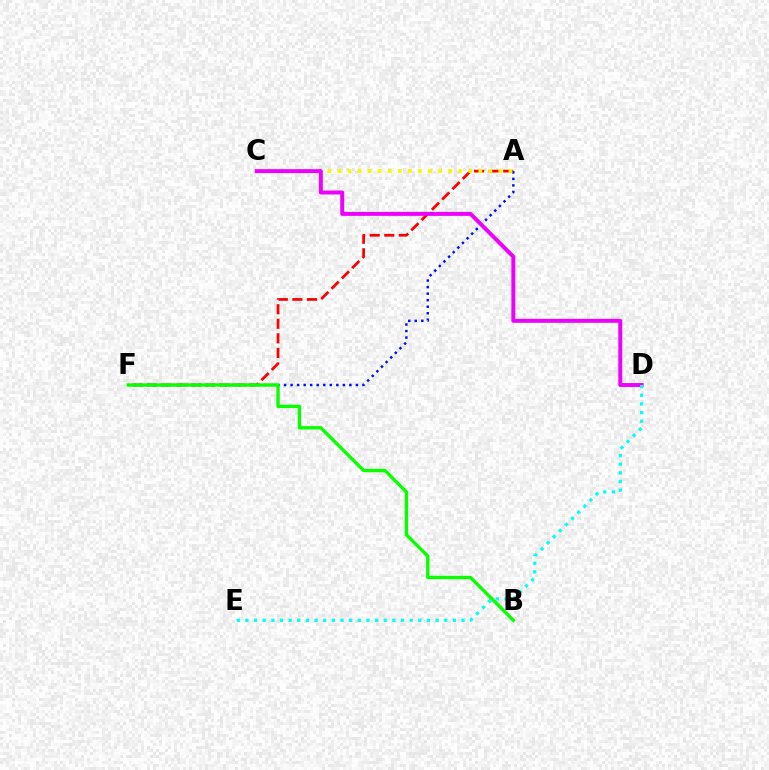{('A', 'F'): [{'color': '#ff0000', 'line_style': 'dashed', 'thickness': 1.98}, {'color': '#0010ff', 'line_style': 'dotted', 'thickness': 1.77}], ('A', 'C'): [{'color': '#fcf500', 'line_style': 'dotted', 'thickness': 2.73}], ('C', 'D'): [{'color': '#ee00ff', 'line_style': 'solid', 'thickness': 2.84}], ('D', 'E'): [{'color': '#00fff6', 'line_style': 'dotted', 'thickness': 2.35}], ('B', 'F'): [{'color': '#08ff00', 'line_style': 'solid', 'thickness': 2.4}]}